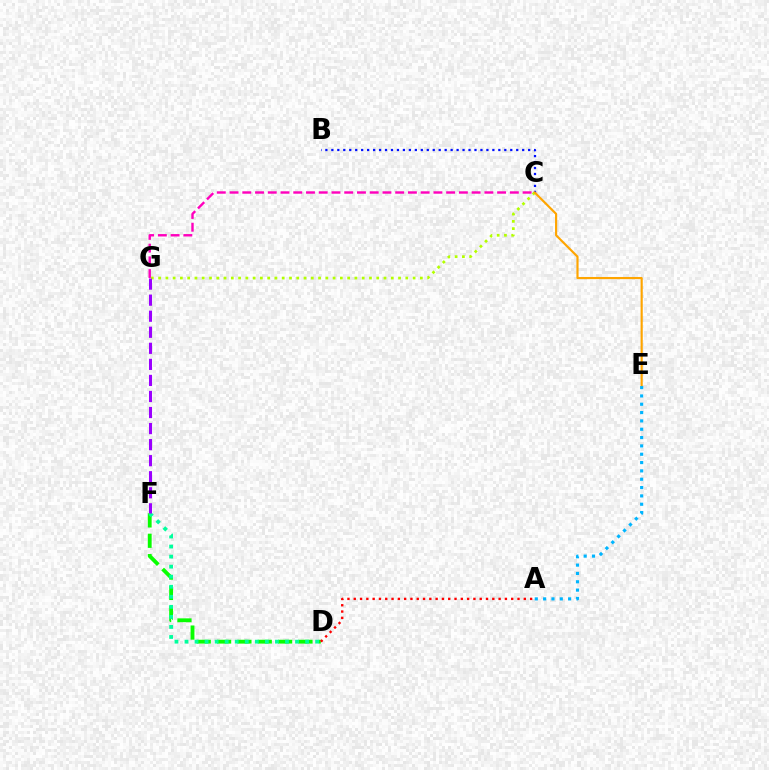{('A', 'E'): [{'color': '#00b5ff', 'line_style': 'dotted', 'thickness': 2.26}], ('D', 'F'): [{'color': '#08ff00', 'line_style': 'dashed', 'thickness': 2.76}, {'color': '#00ff9d', 'line_style': 'dotted', 'thickness': 2.73}], ('C', 'G'): [{'color': '#ff00bd', 'line_style': 'dashed', 'thickness': 1.73}, {'color': '#b3ff00', 'line_style': 'dotted', 'thickness': 1.98}], ('B', 'C'): [{'color': '#0010ff', 'line_style': 'dotted', 'thickness': 1.62}], ('A', 'D'): [{'color': '#ff0000', 'line_style': 'dotted', 'thickness': 1.71}], ('F', 'G'): [{'color': '#9b00ff', 'line_style': 'dashed', 'thickness': 2.18}], ('C', 'E'): [{'color': '#ffa500', 'line_style': 'solid', 'thickness': 1.56}]}